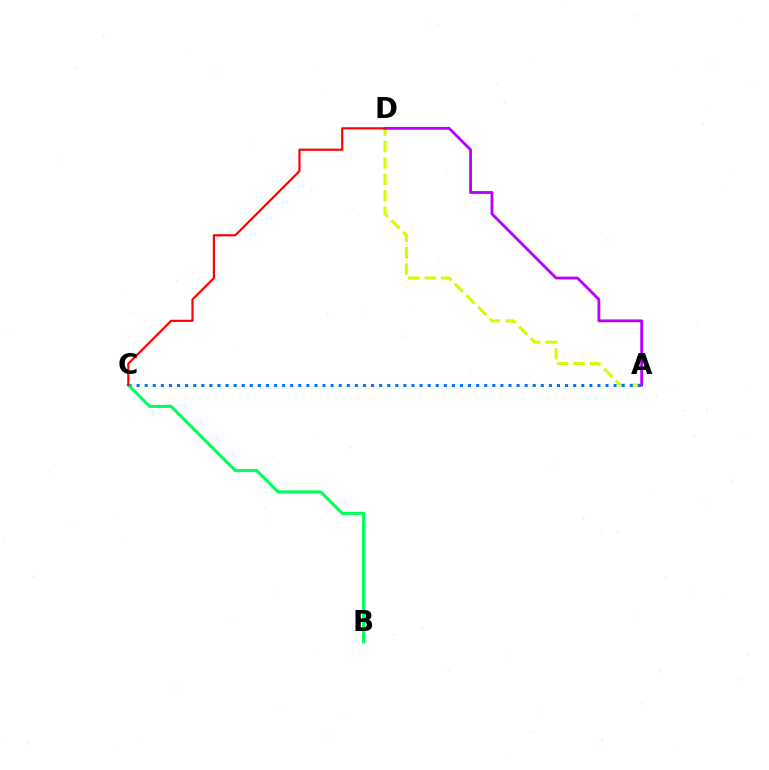{('A', 'D'): [{'color': '#d1ff00', 'line_style': 'dashed', 'thickness': 2.23}, {'color': '#b900ff', 'line_style': 'solid', 'thickness': 2.03}], ('A', 'C'): [{'color': '#0074ff', 'line_style': 'dotted', 'thickness': 2.2}], ('B', 'C'): [{'color': '#00ff5c', 'line_style': 'solid', 'thickness': 2.21}], ('C', 'D'): [{'color': '#ff0000', 'line_style': 'solid', 'thickness': 1.57}]}